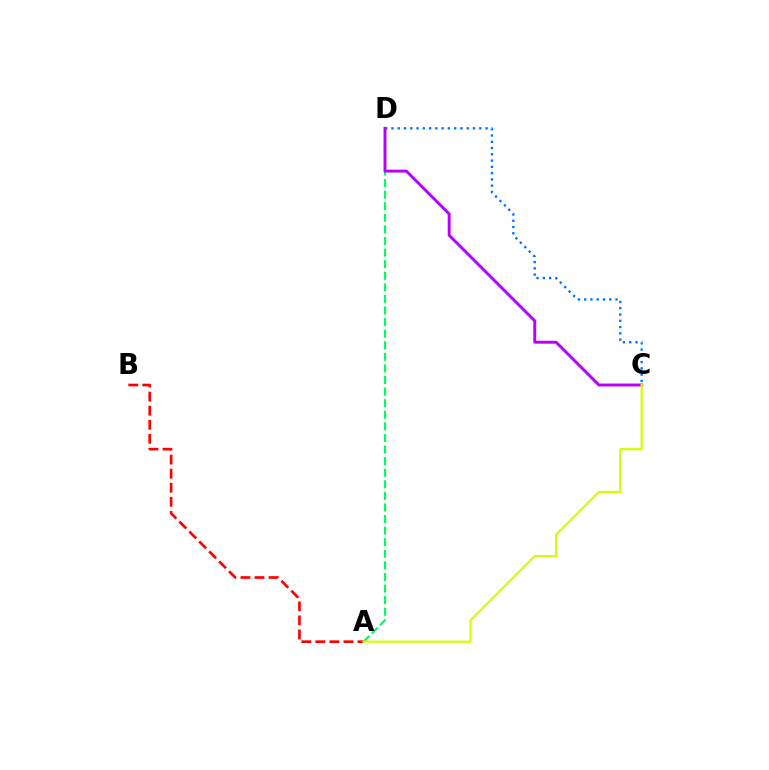{('C', 'D'): [{'color': '#0074ff', 'line_style': 'dotted', 'thickness': 1.7}, {'color': '#b900ff', 'line_style': 'solid', 'thickness': 2.11}], ('A', 'D'): [{'color': '#00ff5c', 'line_style': 'dashed', 'thickness': 1.57}], ('A', 'B'): [{'color': '#ff0000', 'line_style': 'dashed', 'thickness': 1.91}], ('A', 'C'): [{'color': '#d1ff00', 'line_style': 'solid', 'thickness': 1.6}]}